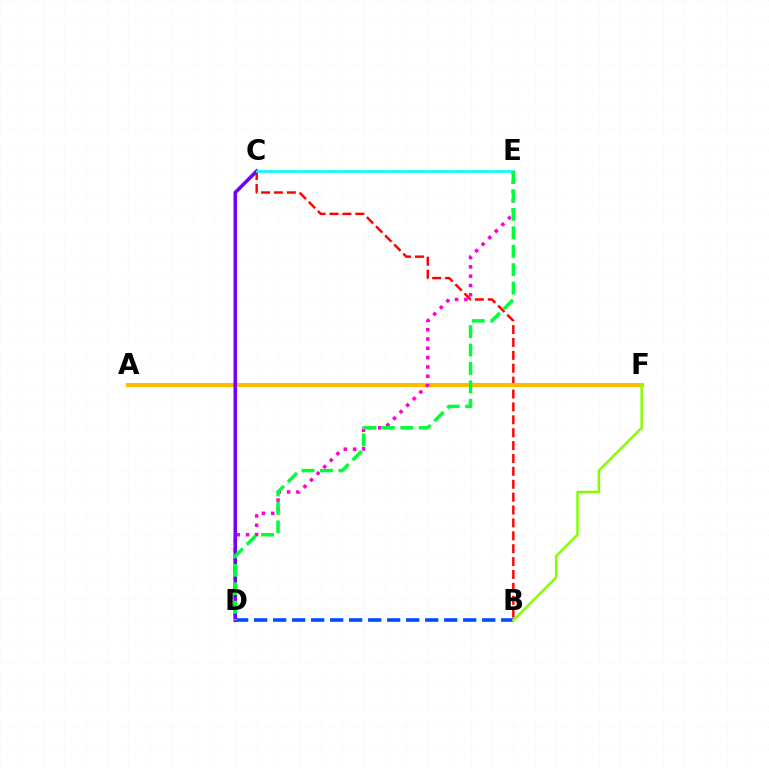{('B', 'C'): [{'color': '#ff0000', 'line_style': 'dashed', 'thickness': 1.75}], ('A', 'F'): [{'color': '#ffbd00', 'line_style': 'solid', 'thickness': 2.91}], ('D', 'E'): [{'color': '#ff00cf', 'line_style': 'dotted', 'thickness': 2.53}, {'color': '#00ff39', 'line_style': 'dashed', 'thickness': 2.5}], ('B', 'D'): [{'color': '#004bff', 'line_style': 'dashed', 'thickness': 2.58}], ('C', 'D'): [{'color': '#7200ff', 'line_style': 'solid', 'thickness': 2.58}], ('C', 'E'): [{'color': '#00fff6', 'line_style': 'solid', 'thickness': 1.87}], ('B', 'F'): [{'color': '#84ff00', 'line_style': 'solid', 'thickness': 1.79}]}